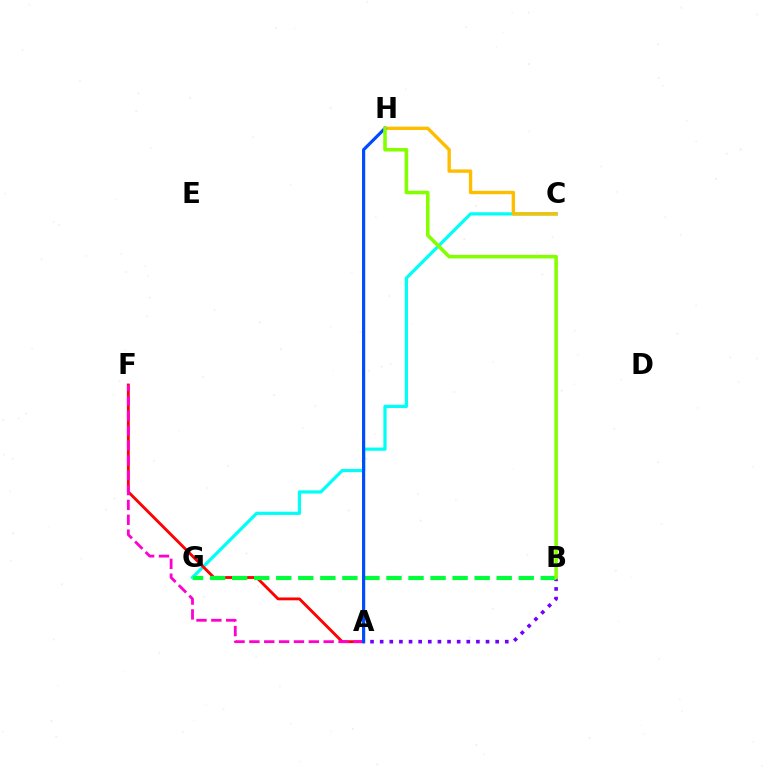{('C', 'G'): [{'color': '#00fff6', 'line_style': 'solid', 'thickness': 2.32}], ('A', 'F'): [{'color': '#ff0000', 'line_style': 'solid', 'thickness': 2.05}, {'color': '#ff00cf', 'line_style': 'dashed', 'thickness': 2.02}], ('C', 'H'): [{'color': '#ffbd00', 'line_style': 'solid', 'thickness': 2.43}], ('A', 'B'): [{'color': '#7200ff', 'line_style': 'dotted', 'thickness': 2.61}], ('B', 'G'): [{'color': '#00ff39', 'line_style': 'dashed', 'thickness': 2.99}], ('A', 'H'): [{'color': '#004bff', 'line_style': 'solid', 'thickness': 2.29}], ('B', 'H'): [{'color': '#84ff00', 'line_style': 'solid', 'thickness': 2.57}]}